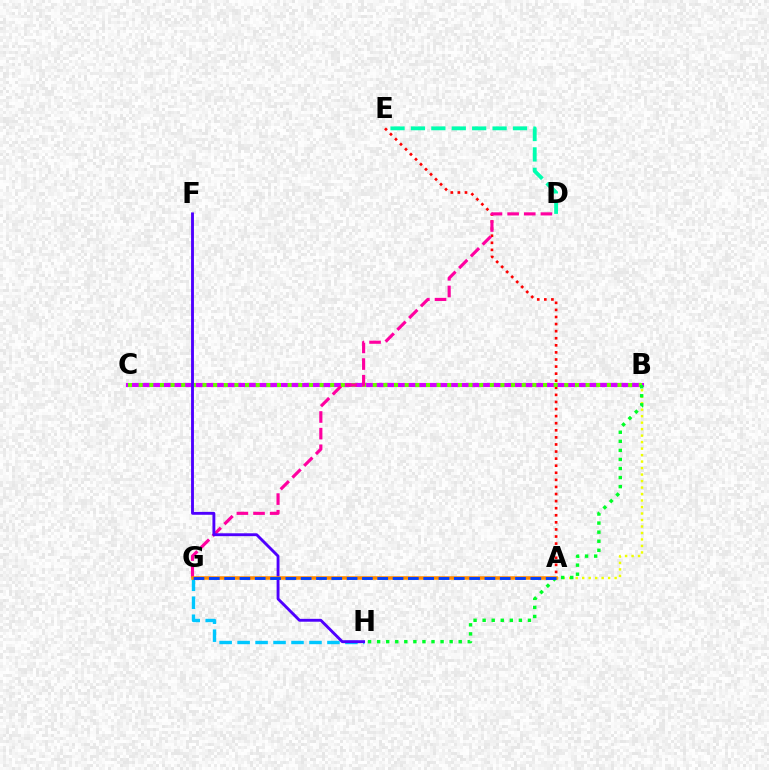{('A', 'B'): [{'color': '#eeff00', 'line_style': 'dotted', 'thickness': 1.76}], ('G', 'H'): [{'color': '#00c7ff', 'line_style': 'dashed', 'thickness': 2.44}], ('B', 'C'): [{'color': '#d600ff', 'line_style': 'solid', 'thickness': 2.99}, {'color': '#66ff00', 'line_style': 'dotted', 'thickness': 2.89}], ('A', 'E'): [{'color': '#ff0000', 'line_style': 'dotted', 'thickness': 1.92}], ('D', 'E'): [{'color': '#00ffaf', 'line_style': 'dashed', 'thickness': 2.77}], ('D', 'G'): [{'color': '#ff00a0', 'line_style': 'dashed', 'thickness': 2.26}], ('F', 'H'): [{'color': '#4f00ff', 'line_style': 'solid', 'thickness': 2.07}], ('B', 'H'): [{'color': '#00ff27', 'line_style': 'dotted', 'thickness': 2.46}], ('A', 'G'): [{'color': '#ff8800', 'line_style': 'solid', 'thickness': 2.54}, {'color': '#003fff', 'line_style': 'dashed', 'thickness': 2.08}]}